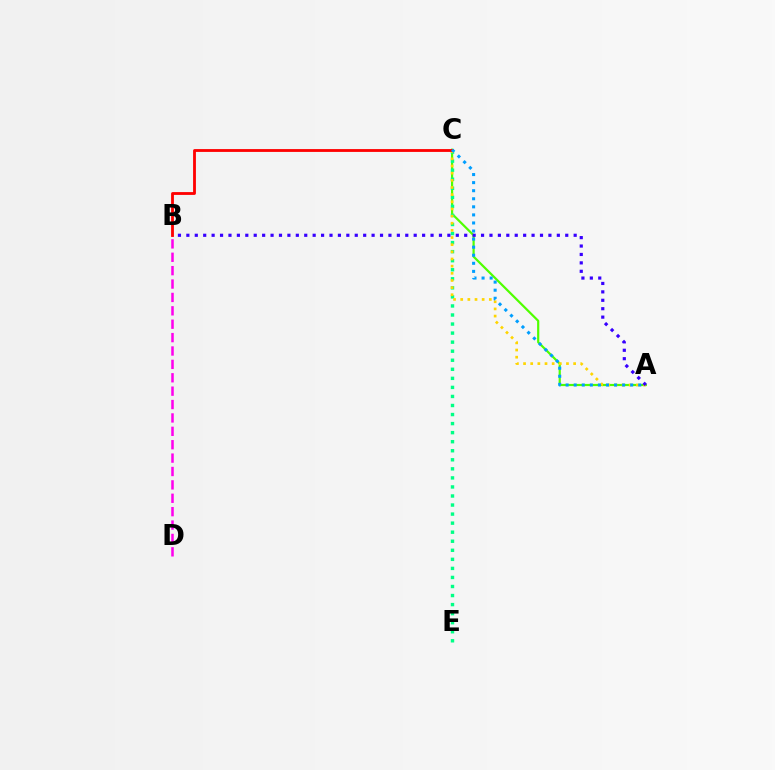{('A', 'C'): [{'color': '#4fff00', 'line_style': 'solid', 'thickness': 1.58}, {'color': '#ffd500', 'line_style': 'dotted', 'thickness': 1.94}, {'color': '#009eff', 'line_style': 'dotted', 'thickness': 2.19}], ('C', 'E'): [{'color': '#00ff86', 'line_style': 'dotted', 'thickness': 2.46}], ('A', 'B'): [{'color': '#3700ff', 'line_style': 'dotted', 'thickness': 2.29}], ('B', 'D'): [{'color': '#ff00ed', 'line_style': 'dashed', 'thickness': 1.82}], ('B', 'C'): [{'color': '#ff0000', 'line_style': 'solid', 'thickness': 2.03}]}